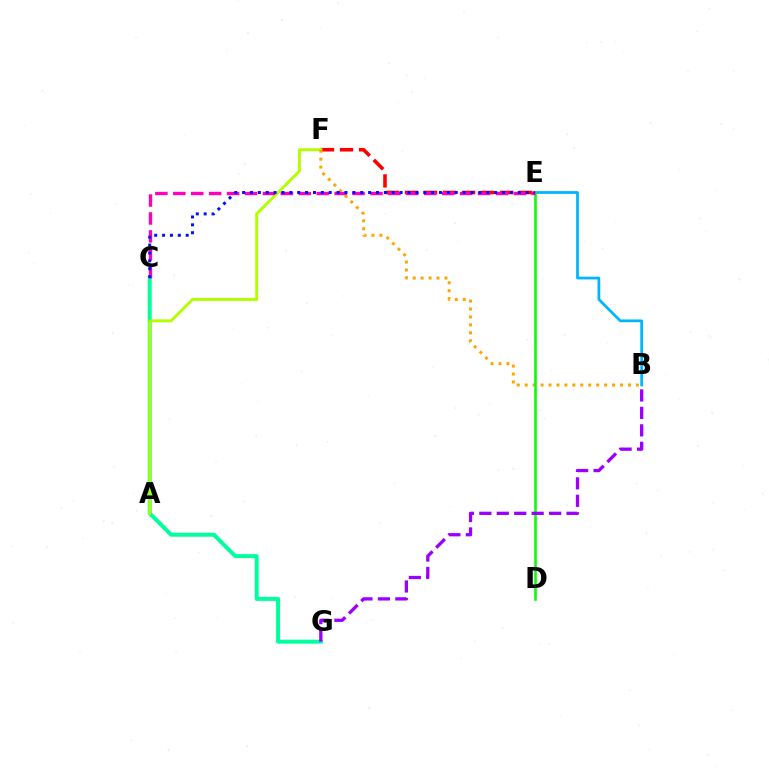{('C', 'G'): [{'color': '#00ff9d', 'line_style': 'solid', 'thickness': 2.86}], ('E', 'F'): [{'color': '#ff0000', 'line_style': 'dashed', 'thickness': 2.59}], ('A', 'F'): [{'color': '#b3ff00', 'line_style': 'solid', 'thickness': 2.11}], ('B', 'F'): [{'color': '#ffa500', 'line_style': 'dotted', 'thickness': 2.16}], ('B', 'E'): [{'color': '#00b5ff', 'line_style': 'solid', 'thickness': 1.99}], ('D', 'E'): [{'color': '#08ff00', 'line_style': 'solid', 'thickness': 1.87}], ('B', 'G'): [{'color': '#9b00ff', 'line_style': 'dashed', 'thickness': 2.37}], ('C', 'E'): [{'color': '#ff00bd', 'line_style': 'dashed', 'thickness': 2.44}, {'color': '#0010ff', 'line_style': 'dotted', 'thickness': 2.14}]}